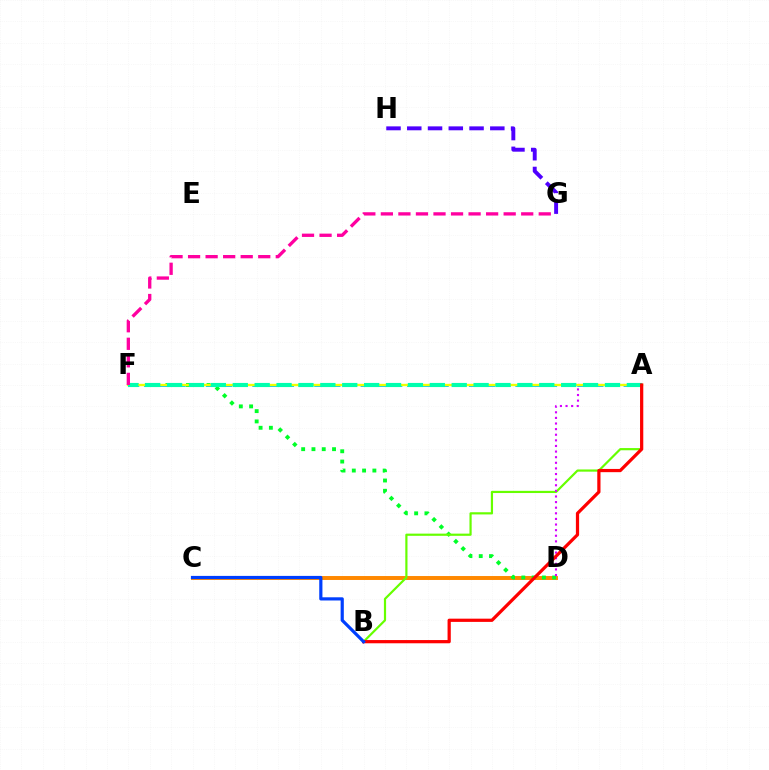{('C', 'D'): [{'color': '#ff8800', 'line_style': 'solid', 'thickness': 2.84}], ('D', 'F'): [{'color': '#00ff27', 'line_style': 'dotted', 'thickness': 2.8}], ('A', 'B'): [{'color': '#66ff00', 'line_style': 'solid', 'thickness': 1.58}, {'color': '#ff0000', 'line_style': 'solid', 'thickness': 2.32}], ('A', 'F'): [{'color': '#00c7ff', 'line_style': 'dashed', 'thickness': 2.1}, {'color': '#eeff00', 'line_style': 'solid', 'thickness': 1.69}, {'color': '#00ffaf', 'line_style': 'dashed', 'thickness': 2.97}], ('A', 'D'): [{'color': '#d600ff', 'line_style': 'dotted', 'thickness': 1.52}], ('G', 'H'): [{'color': '#4f00ff', 'line_style': 'dashed', 'thickness': 2.82}], ('F', 'G'): [{'color': '#ff00a0', 'line_style': 'dashed', 'thickness': 2.38}], ('B', 'C'): [{'color': '#003fff', 'line_style': 'solid', 'thickness': 2.3}]}